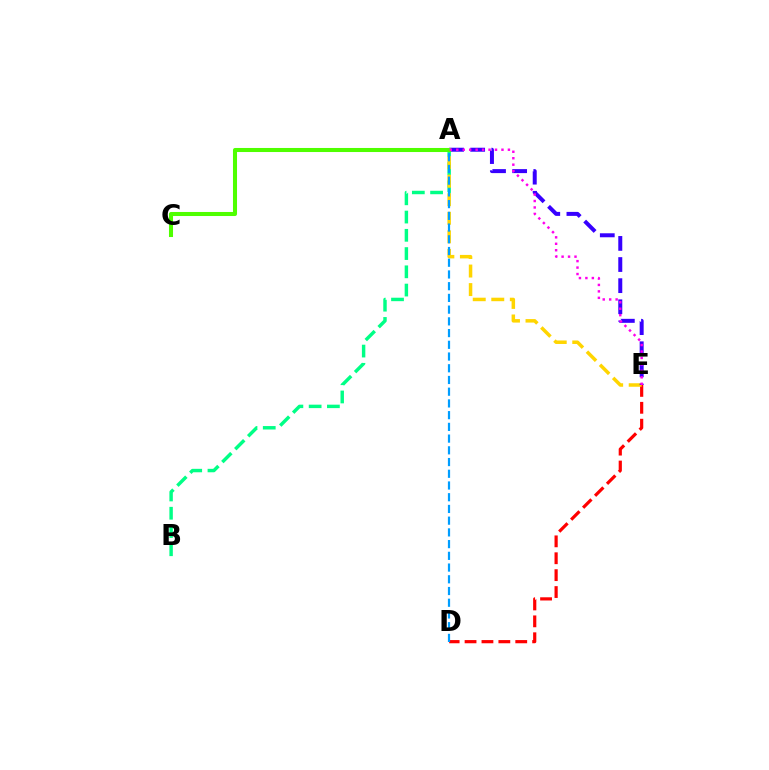{('A', 'B'): [{'color': '#00ff86', 'line_style': 'dashed', 'thickness': 2.48}], ('D', 'E'): [{'color': '#ff0000', 'line_style': 'dashed', 'thickness': 2.3}], ('A', 'E'): [{'color': '#ffd500', 'line_style': 'dashed', 'thickness': 2.52}, {'color': '#3700ff', 'line_style': 'dashed', 'thickness': 2.87}, {'color': '#ff00ed', 'line_style': 'dotted', 'thickness': 1.75}], ('A', 'C'): [{'color': '#4fff00', 'line_style': 'solid', 'thickness': 2.92}], ('A', 'D'): [{'color': '#009eff', 'line_style': 'dashed', 'thickness': 1.59}]}